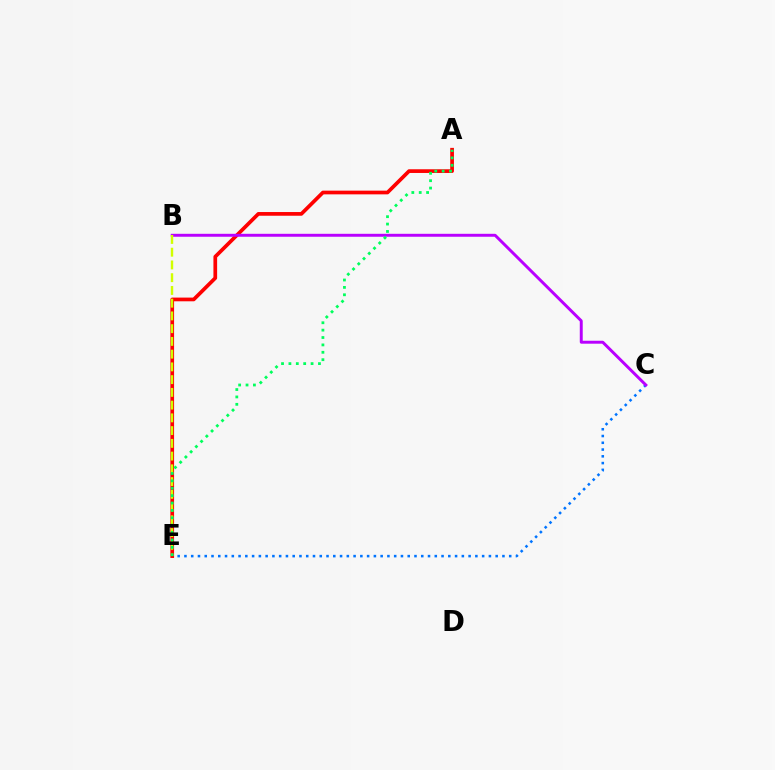{('C', 'E'): [{'color': '#0074ff', 'line_style': 'dotted', 'thickness': 1.84}], ('A', 'E'): [{'color': '#ff0000', 'line_style': 'solid', 'thickness': 2.67}, {'color': '#00ff5c', 'line_style': 'dotted', 'thickness': 2.01}], ('B', 'C'): [{'color': '#b900ff', 'line_style': 'solid', 'thickness': 2.12}], ('B', 'E'): [{'color': '#d1ff00', 'line_style': 'dashed', 'thickness': 1.73}]}